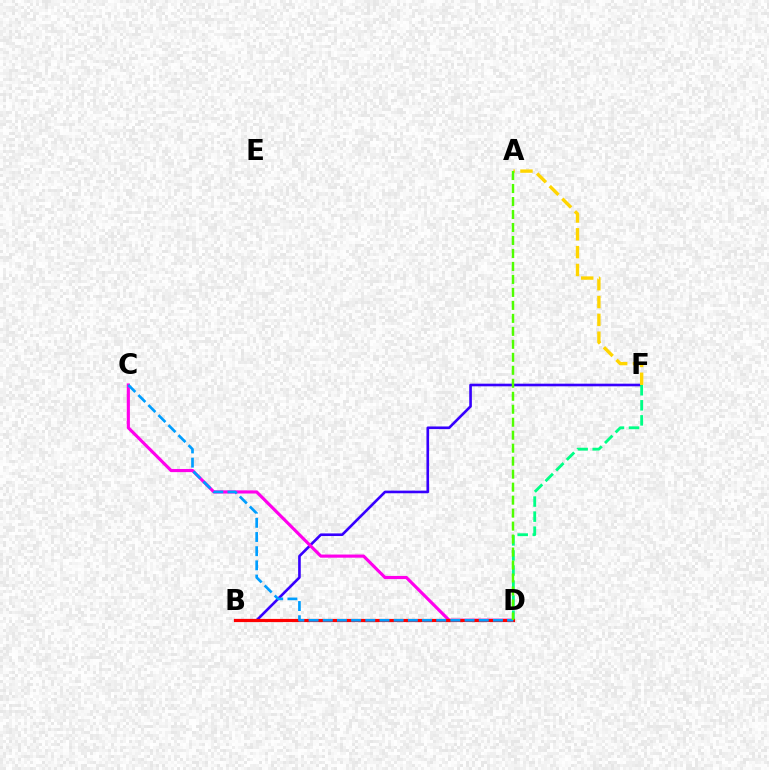{('B', 'F'): [{'color': '#3700ff', 'line_style': 'solid', 'thickness': 1.9}], ('A', 'F'): [{'color': '#ffd500', 'line_style': 'dashed', 'thickness': 2.42}], ('C', 'D'): [{'color': '#ff00ed', 'line_style': 'solid', 'thickness': 2.26}, {'color': '#009eff', 'line_style': 'dashed', 'thickness': 1.93}], ('D', 'F'): [{'color': '#00ff86', 'line_style': 'dashed', 'thickness': 2.05}], ('B', 'D'): [{'color': '#ff0000', 'line_style': 'solid', 'thickness': 2.29}], ('A', 'D'): [{'color': '#4fff00', 'line_style': 'dashed', 'thickness': 1.76}]}